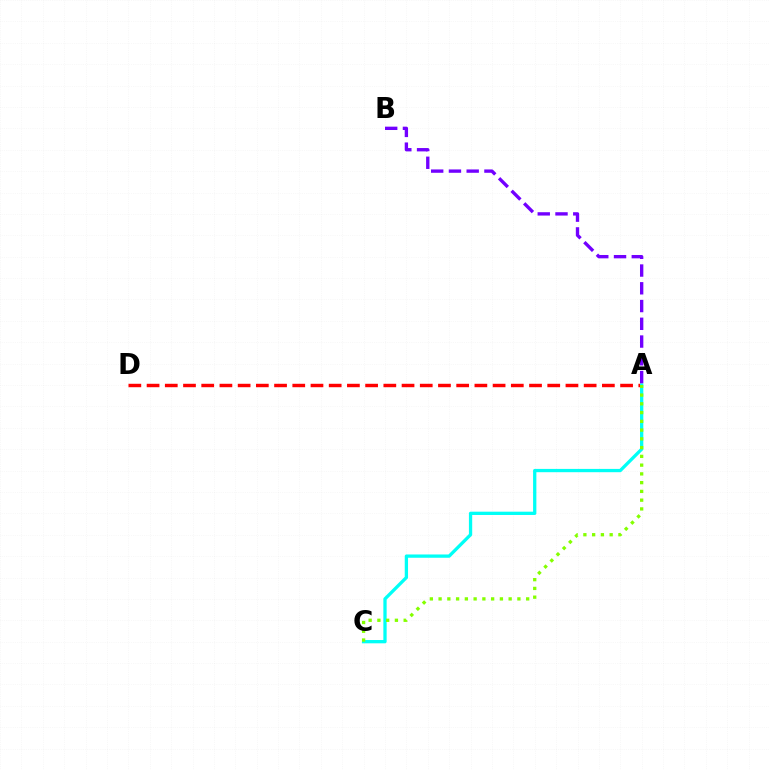{('A', 'D'): [{'color': '#ff0000', 'line_style': 'dashed', 'thickness': 2.47}], ('A', 'C'): [{'color': '#00fff6', 'line_style': 'solid', 'thickness': 2.37}, {'color': '#84ff00', 'line_style': 'dotted', 'thickness': 2.38}], ('A', 'B'): [{'color': '#7200ff', 'line_style': 'dashed', 'thickness': 2.41}]}